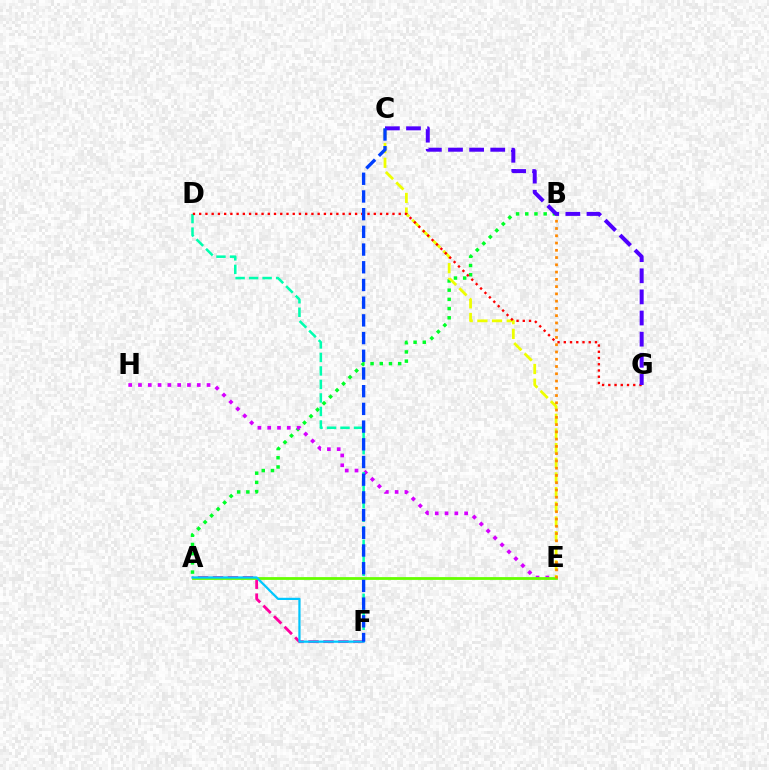{('A', 'B'): [{'color': '#00ff27', 'line_style': 'dotted', 'thickness': 2.5}], ('A', 'F'): [{'color': '#ff00a0', 'line_style': 'dashed', 'thickness': 2.03}, {'color': '#00c7ff', 'line_style': 'solid', 'thickness': 1.6}], ('E', 'H'): [{'color': '#d600ff', 'line_style': 'dotted', 'thickness': 2.66}], ('A', 'E'): [{'color': '#66ff00', 'line_style': 'solid', 'thickness': 2.01}], ('D', 'F'): [{'color': '#00ffaf', 'line_style': 'dashed', 'thickness': 1.83}], ('C', 'E'): [{'color': '#eeff00', 'line_style': 'dashed', 'thickness': 1.99}], ('D', 'G'): [{'color': '#ff0000', 'line_style': 'dotted', 'thickness': 1.69}], ('B', 'E'): [{'color': '#ff8800', 'line_style': 'dotted', 'thickness': 1.97}], ('C', 'G'): [{'color': '#4f00ff', 'line_style': 'dashed', 'thickness': 2.87}], ('C', 'F'): [{'color': '#003fff', 'line_style': 'dashed', 'thickness': 2.4}]}